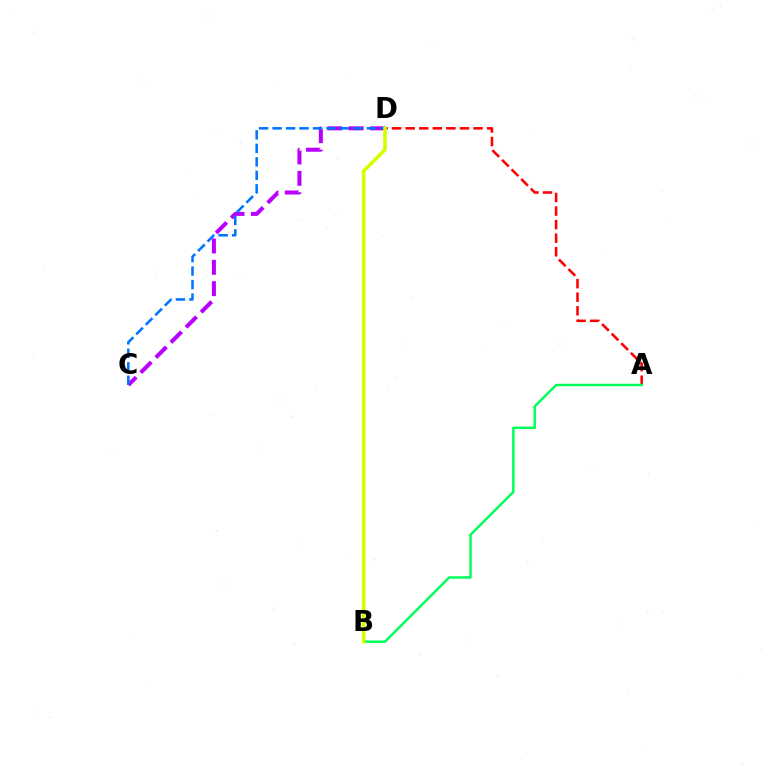{('C', 'D'): [{'color': '#b900ff', 'line_style': 'dashed', 'thickness': 2.9}, {'color': '#0074ff', 'line_style': 'dashed', 'thickness': 1.83}], ('A', 'D'): [{'color': '#ff0000', 'line_style': 'dashed', 'thickness': 1.84}], ('A', 'B'): [{'color': '#00ff5c', 'line_style': 'solid', 'thickness': 1.78}], ('B', 'D'): [{'color': '#d1ff00', 'line_style': 'solid', 'thickness': 2.58}]}